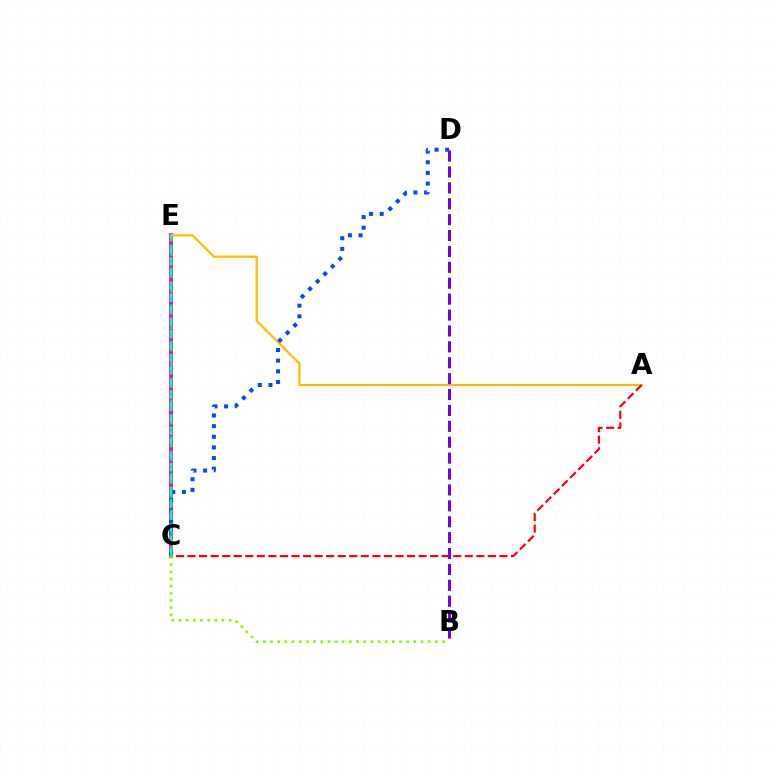{('C', 'E'): [{'color': '#ff00cf', 'line_style': 'solid', 'thickness': 2.76}, {'color': '#00fff6', 'line_style': 'dashed', 'thickness': 1.64}, {'color': '#00ff39', 'line_style': 'dotted', 'thickness': 1.99}], ('A', 'E'): [{'color': '#ffbd00', 'line_style': 'solid', 'thickness': 1.63}], ('C', 'D'): [{'color': '#004bff', 'line_style': 'dotted', 'thickness': 2.89}], ('A', 'C'): [{'color': '#ff0000', 'line_style': 'dashed', 'thickness': 1.57}], ('B', 'D'): [{'color': '#7200ff', 'line_style': 'dashed', 'thickness': 2.16}], ('B', 'C'): [{'color': '#84ff00', 'line_style': 'dotted', 'thickness': 1.95}]}